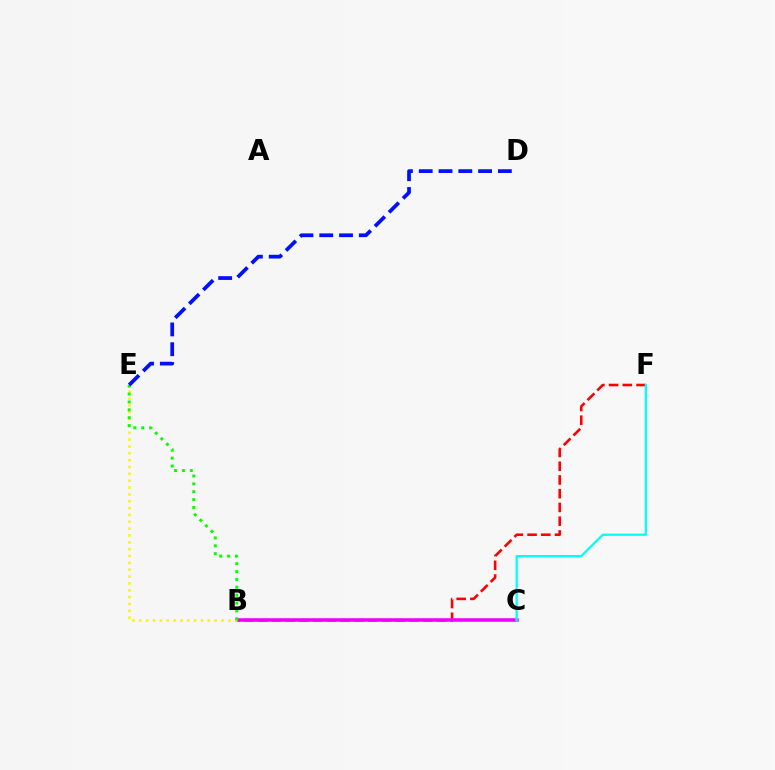{('B', 'F'): [{'color': '#ff0000', 'line_style': 'dashed', 'thickness': 1.87}], ('B', 'C'): [{'color': '#ee00ff', 'line_style': 'solid', 'thickness': 2.54}], ('C', 'F'): [{'color': '#00fff6', 'line_style': 'solid', 'thickness': 1.62}], ('B', 'E'): [{'color': '#fcf500', 'line_style': 'dotted', 'thickness': 1.86}, {'color': '#08ff00', 'line_style': 'dotted', 'thickness': 2.14}], ('D', 'E'): [{'color': '#0010ff', 'line_style': 'dashed', 'thickness': 2.69}]}